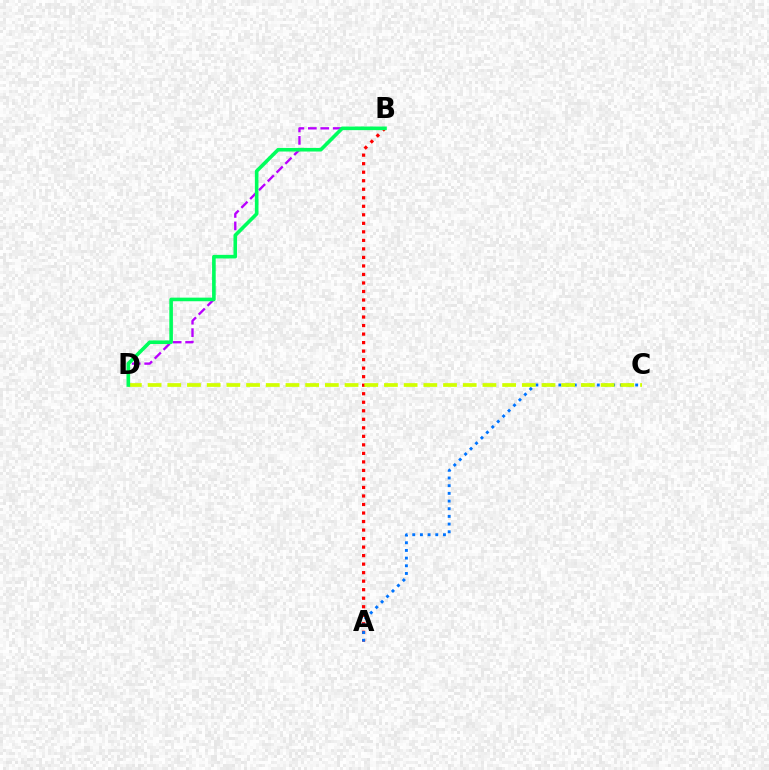{('B', 'D'): [{'color': '#b900ff', 'line_style': 'dashed', 'thickness': 1.69}, {'color': '#00ff5c', 'line_style': 'solid', 'thickness': 2.59}], ('A', 'B'): [{'color': '#ff0000', 'line_style': 'dotted', 'thickness': 2.31}], ('A', 'C'): [{'color': '#0074ff', 'line_style': 'dotted', 'thickness': 2.09}], ('C', 'D'): [{'color': '#d1ff00', 'line_style': 'dashed', 'thickness': 2.68}]}